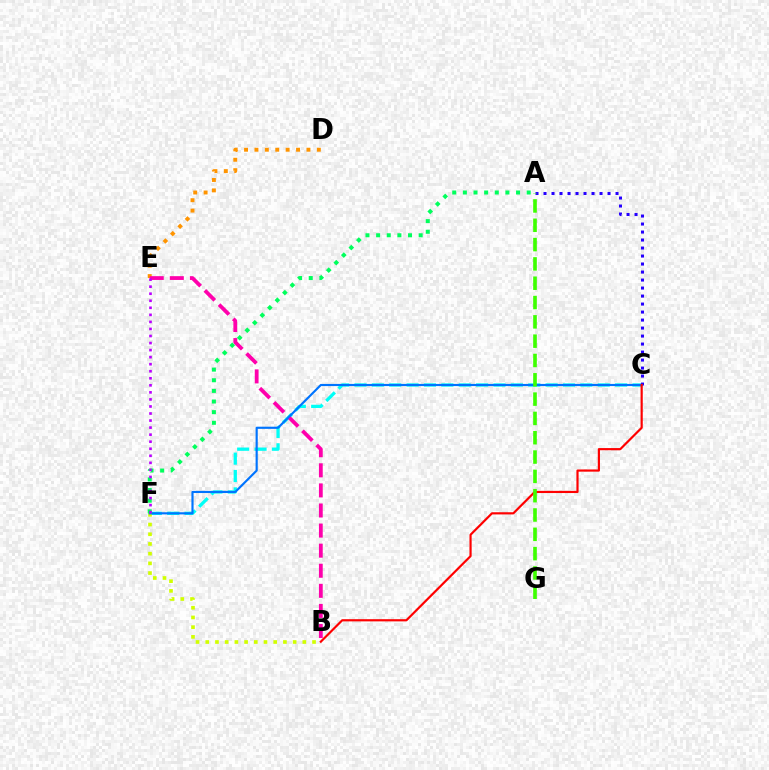{('C', 'F'): [{'color': '#00fff6', 'line_style': 'dashed', 'thickness': 2.36}, {'color': '#0074ff', 'line_style': 'solid', 'thickness': 1.55}], ('D', 'E'): [{'color': '#ff9400', 'line_style': 'dotted', 'thickness': 2.83}], ('A', 'C'): [{'color': '#2500ff', 'line_style': 'dotted', 'thickness': 2.17}], ('B', 'E'): [{'color': '#ff00ac', 'line_style': 'dashed', 'thickness': 2.73}], ('B', 'F'): [{'color': '#d1ff00', 'line_style': 'dotted', 'thickness': 2.64}], ('A', 'F'): [{'color': '#00ff5c', 'line_style': 'dotted', 'thickness': 2.89}], ('E', 'F'): [{'color': '#b900ff', 'line_style': 'dotted', 'thickness': 1.91}], ('B', 'C'): [{'color': '#ff0000', 'line_style': 'solid', 'thickness': 1.57}], ('A', 'G'): [{'color': '#3dff00', 'line_style': 'dashed', 'thickness': 2.62}]}